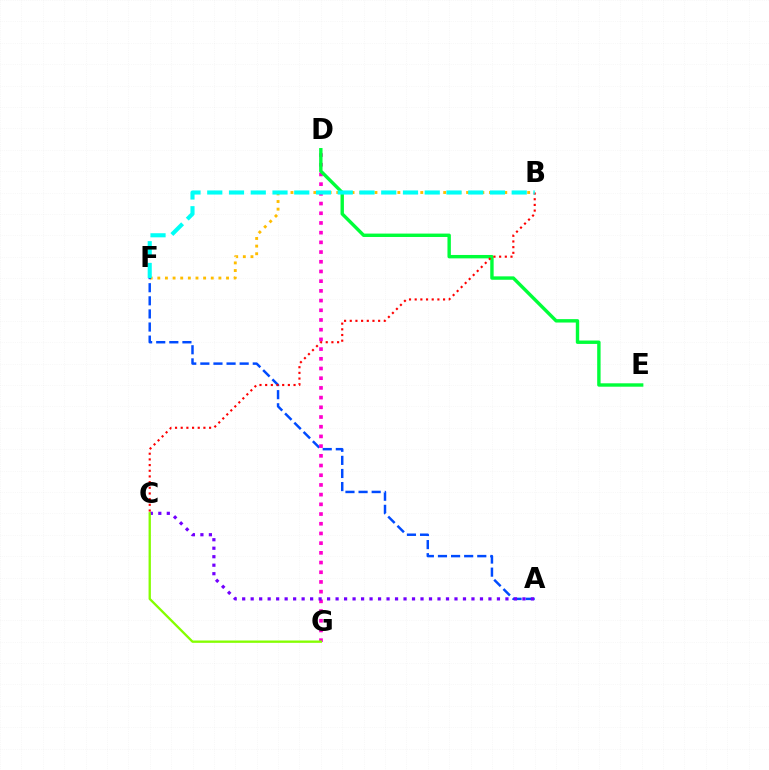{('B', 'F'): [{'color': '#ffbd00', 'line_style': 'dotted', 'thickness': 2.07}, {'color': '#00fff6', 'line_style': 'dashed', 'thickness': 2.95}], ('A', 'F'): [{'color': '#004bff', 'line_style': 'dashed', 'thickness': 1.78}], ('D', 'G'): [{'color': '#ff00cf', 'line_style': 'dotted', 'thickness': 2.64}], ('A', 'C'): [{'color': '#7200ff', 'line_style': 'dotted', 'thickness': 2.31}], ('D', 'E'): [{'color': '#00ff39', 'line_style': 'solid', 'thickness': 2.45}], ('B', 'C'): [{'color': '#ff0000', 'line_style': 'dotted', 'thickness': 1.54}], ('C', 'G'): [{'color': '#84ff00', 'line_style': 'solid', 'thickness': 1.68}]}